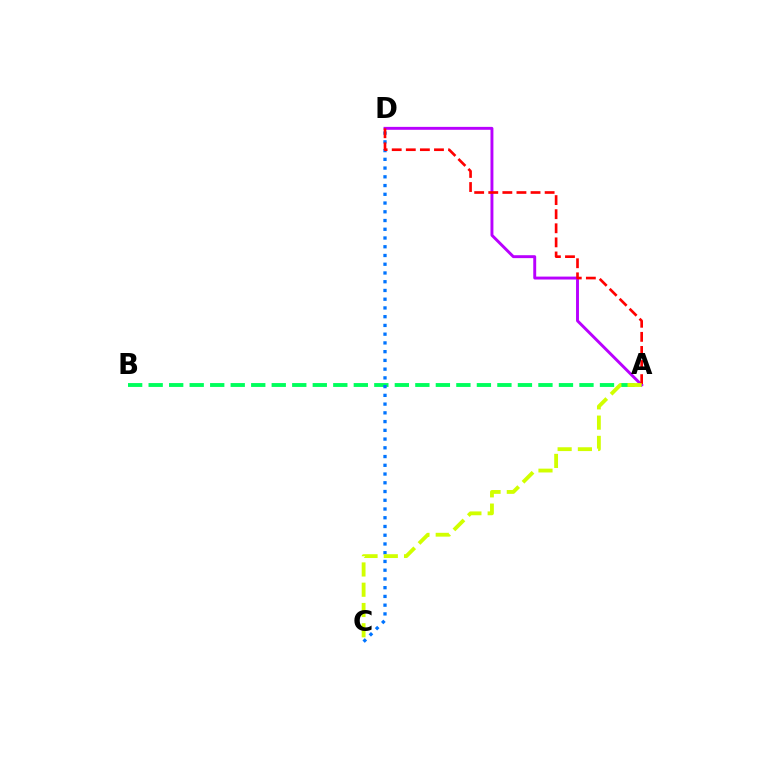{('A', 'B'): [{'color': '#00ff5c', 'line_style': 'dashed', 'thickness': 2.79}], ('C', 'D'): [{'color': '#0074ff', 'line_style': 'dotted', 'thickness': 2.38}], ('A', 'D'): [{'color': '#b900ff', 'line_style': 'solid', 'thickness': 2.1}, {'color': '#ff0000', 'line_style': 'dashed', 'thickness': 1.91}], ('A', 'C'): [{'color': '#d1ff00', 'line_style': 'dashed', 'thickness': 2.75}]}